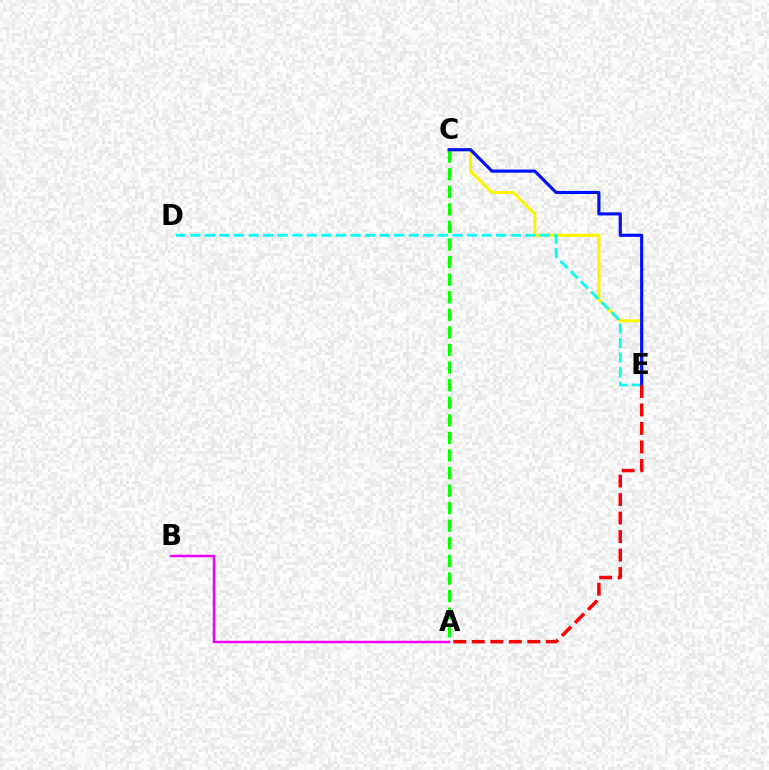{('A', 'B'): [{'color': '#ee00ff', 'line_style': 'solid', 'thickness': 1.78}], ('C', 'E'): [{'color': '#fcf500', 'line_style': 'solid', 'thickness': 2.23}, {'color': '#0010ff', 'line_style': 'solid', 'thickness': 2.26}], ('D', 'E'): [{'color': '#00fff6', 'line_style': 'dashed', 'thickness': 1.98}], ('A', 'C'): [{'color': '#08ff00', 'line_style': 'dashed', 'thickness': 2.39}], ('A', 'E'): [{'color': '#ff0000', 'line_style': 'dashed', 'thickness': 2.51}]}